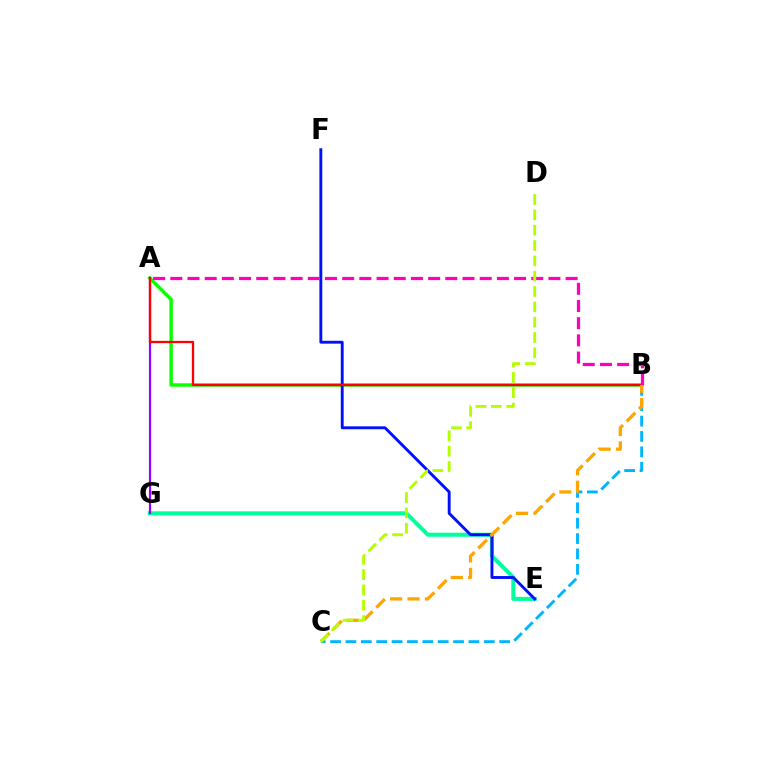{('E', 'G'): [{'color': '#00ff9d', 'line_style': 'solid', 'thickness': 2.91}], ('A', 'G'): [{'color': '#9b00ff', 'line_style': 'solid', 'thickness': 1.58}], ('A', 'B'): [{'color': '#08ff00', 'line_style': 'solid', 'thickness': 2.47}, {'color': '#ff0000', 'line_style': 'solid', 'thickness': 1.66}, {'color': '#ff00bd', 'line_style': 'dashed', 'thickness': 2.33}], ('B', 'C'): [{'color': '#00b5ff', 'line_style': 'dashed', 'thickness': 2.09}, {'color': '#ffa500', 'line_style': 'dashed', 'thickness': 2.36}], ('E', 'F'): [{'color': '#0010ff', 'line_style': 'solid', 'thickness': 2.08}], ('C', 'D'): [{'color': '#b3ff00', 'line_style': 'dashed', 'thickness': 2.08}]}